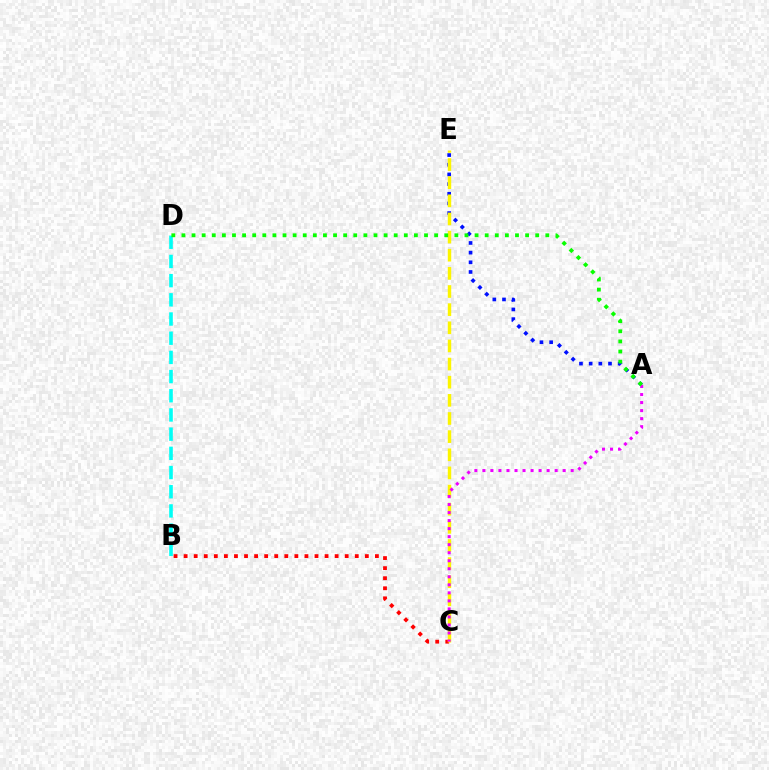{('A', 'E'): [{'color': '#0010ff', 'line_style': 'dotted', 'thickness': 2.63}], ('B', 'C'): [{'color': '#ff0000', 'line_style': 'dotted', 'thickness': 2.74}], ('C', 'E'): [{'color': '#fcf500', 'line_style': 'dashed', 'thickness': 2.46}], ('A', 'C'): [{'color': '#ee00ff', 'line_style': 'dotted', 'thickness': 2.18}], ('B', 'D'): [{'color': '#00fff6', 'line_style': 'dashed', 'thickness': 2.61}], ('A', 'D'): [{'color': '#08ff00', 'line_style': 'dotted', 'thickness': 2.75}]}